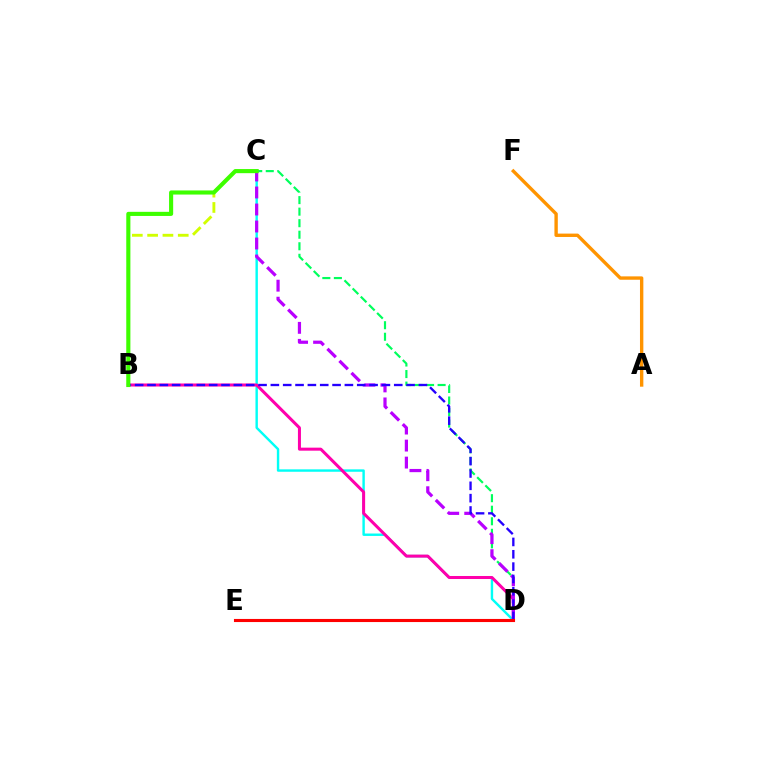{('C', 'D'): [{'color': '#00fff6', 'line_style': 'solid', 'thickness': 1.74}, {'color': '#00ff5c', 'line_style': 'dashed', 'thickness': 1.57}, {'color': '#b900ff', 'line_style': 'dashed', 'thickness': 2.31}], ('B', 'C'): [{'color': '#d1ff00', 'line_style': 'dashed', 'thickness': 2.08}, {'color': '#3dff00', 'line_style': 'solid', 'thickness': 2.96}], ('D', 'E'): [{'color': '#0074ff', 'line_style': 'dotted', 'thickness': 2.12}, {'color': '#ff0000', 'line_style': 'solid', 'thickness': 2.23}], ('A', 'F'): [{'color': '#ff9400', 'line_style': 'solid', 'thickness': 2.43}], ('B', 'D'): [{'color': '#ff00ac', 'line_style': 'solid', 'thickness': 2.18}, {'color': '#2500ff', 'line_style': 'dashed', 'thickness': 1.68}]}